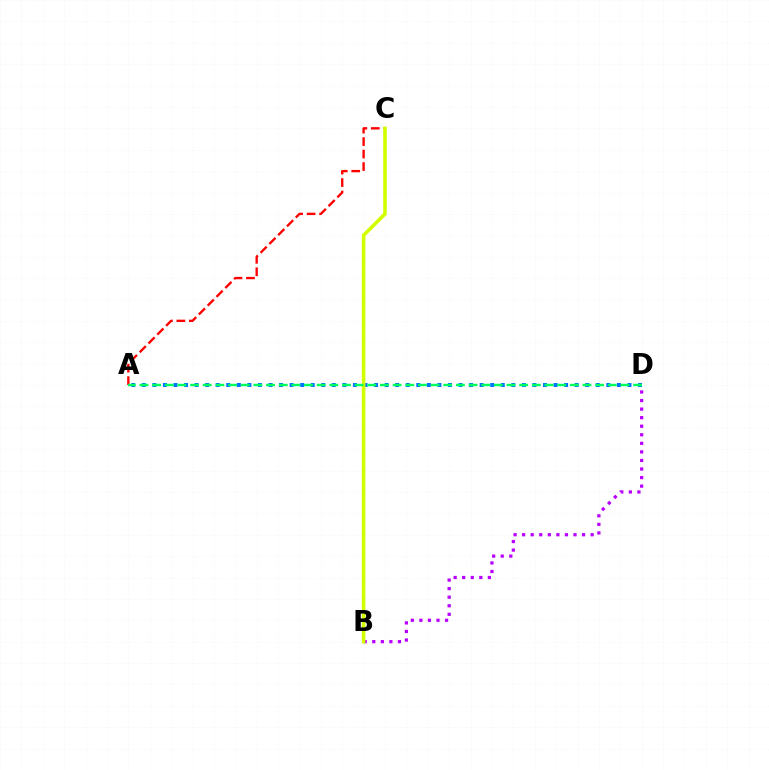{('A', 'C'): [{'color': '#ff0000', 'line_style': 'dashed', 'thickness': 1.69}], ('B', 'D'): [{'color': '#b900ff', 'line_style': 'dotted', 'thickness': 2.33}], ('A', 'D'): [{'color': '#0074ff', 'line_style': 'dotted', 'thickness': 2.87}, {'color': '#00ff5c', 'line_style': 'dashed', 'thickness': 1.72}], ('B', 'C'): [{'color': '#d1ff00', 'line_style': 'solid', 'thickness': 2.59}]}